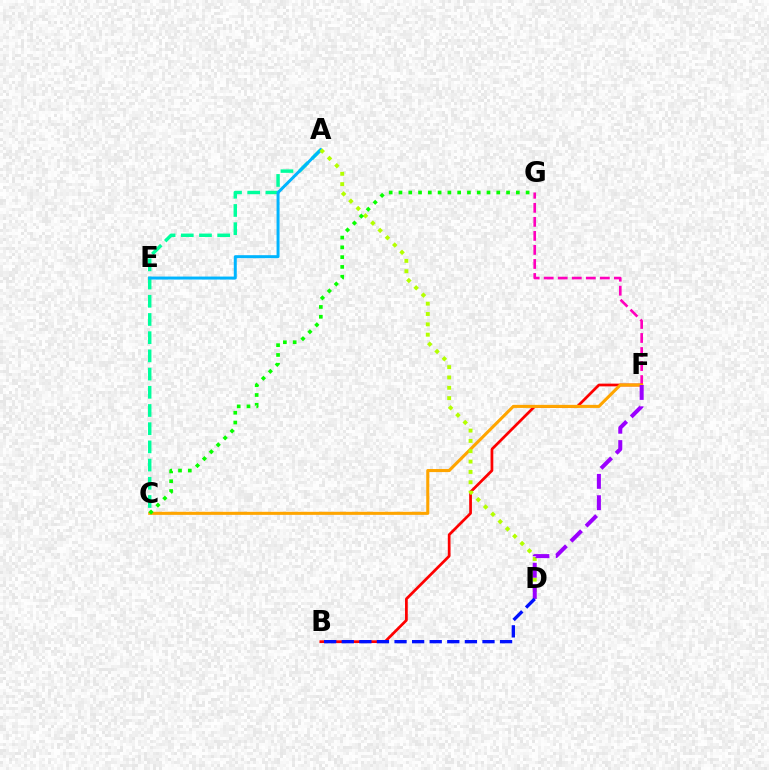{('F', 'G'): [{'color': '#ff00bd', 'line_style': 'dashed', 'thickness': 1.91}], ('B', 'F'): [{'color': '#ff0000', 'line_style': 'solid', 'thickness': 1.97}], ('A', 'C'): [{'color': '#00ff9d', 'line_style': 'dashed', 'thickness': 2.47}], ('A', 'E'): [{'color': '#00b5ff', 'line_style': 'solid', 'thickness': 2.15}], ('C', 'F'): [{'color': '#ffa500', 'line_style': 'solid', 'thickness': 2.21}], ('A', 'D'): [{'color': '#b3ff00', 'line_style': 'dotted', 'thickness': 2.81}], ('D', 'F'): [{'color': '#9b00ff', 'line_style': 'dashed', 'thickness': 2.9}], ('B', 'D'): [{'color': '#0010ff', 'line_style': 'dashed', 'thickness': 2.39}], ('C', 'G'): [{'color': '#08ff00', 'line_style': 'dotted', 'thickness': 2.66}]}